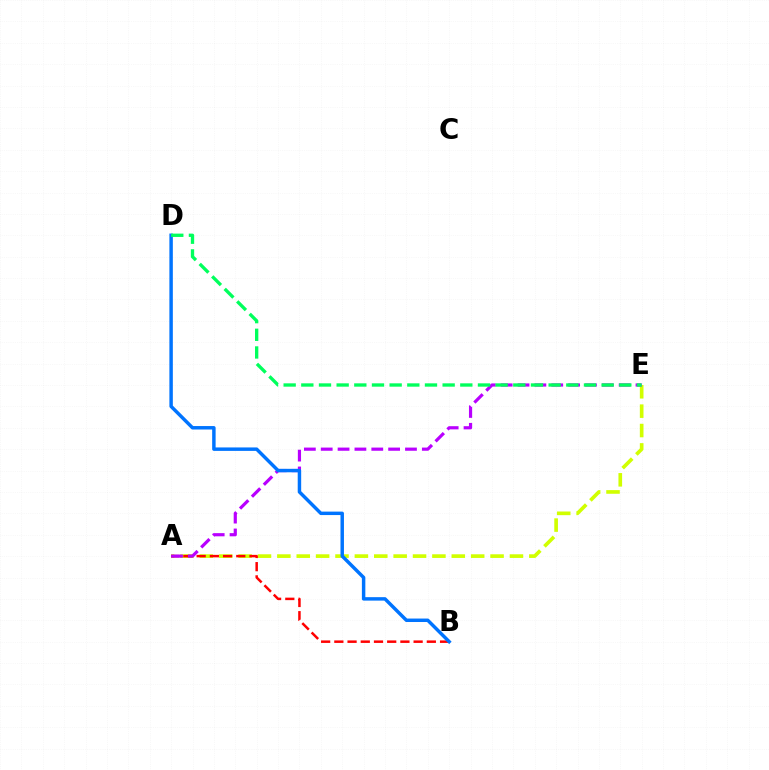{('A', 'E'): [{'color': '#d1ff00', 'line_style': 'dashed', 'thickness': 2.63}, {'color': '#b900ff', 'line_style': 'dashed', 'thickness': 2.29}], ('A', 'B'): [{'color': '#ff0000', 'line_style': 'dashed', 'thickness': 1.79}], ('B', 'D'): [{'color': '#0074ff', 'line_style': 'solid', 'thickness': 2.49}], ('D', 'E'): [{'color': '#00ff5c', 'line_style': 'dashed', 'thickness': 2.4}]}